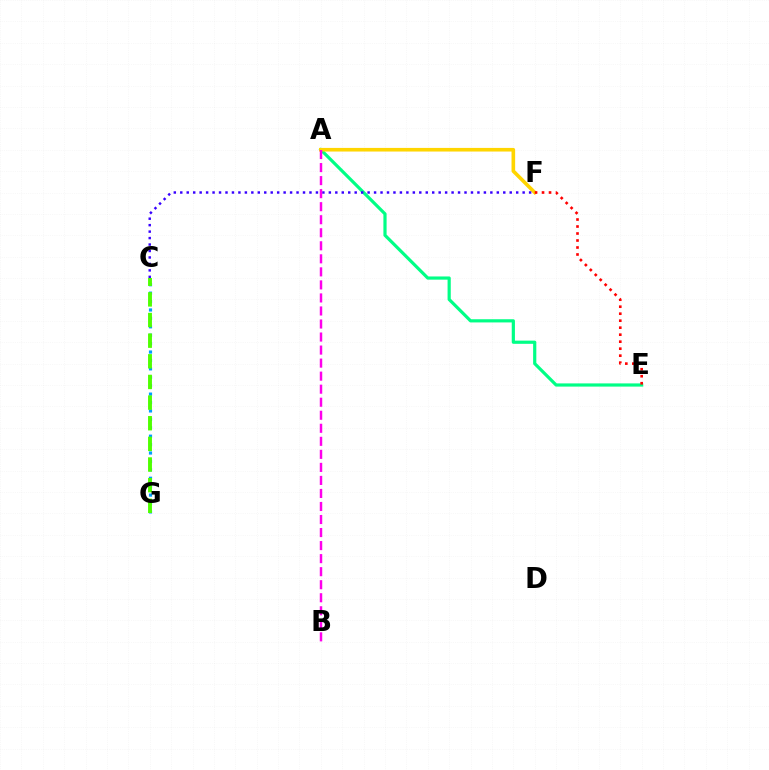{('A', 'E'): [{'color': '#00ff86', 'line_style': 'solid', 'thickness': 2.3}], ('A', 'F'): [{'color': '#ffd500', 'line_style': 'solid', 'thickness': 2.61}], ('C', 'G'): [{'color': '#009eff', 'line_style': 'dotted', 'thickness': 2.29}, {'color': '#4fff00', 'line_style': 'dashed', 'thickness': 2.8}], ('E', 'F'): [{'color': '#ff0000', 'line_style': 'dotted', 'thickness': 1.9}], ('C', 'F'): [{'color': '#3700ff', 'line_style': 'dotted', 'thickness': 1.76}], ('A', 'B'): [{'color': '#ff00ed', 'line_style': 'dashed', 'thickness': 1.77}]}